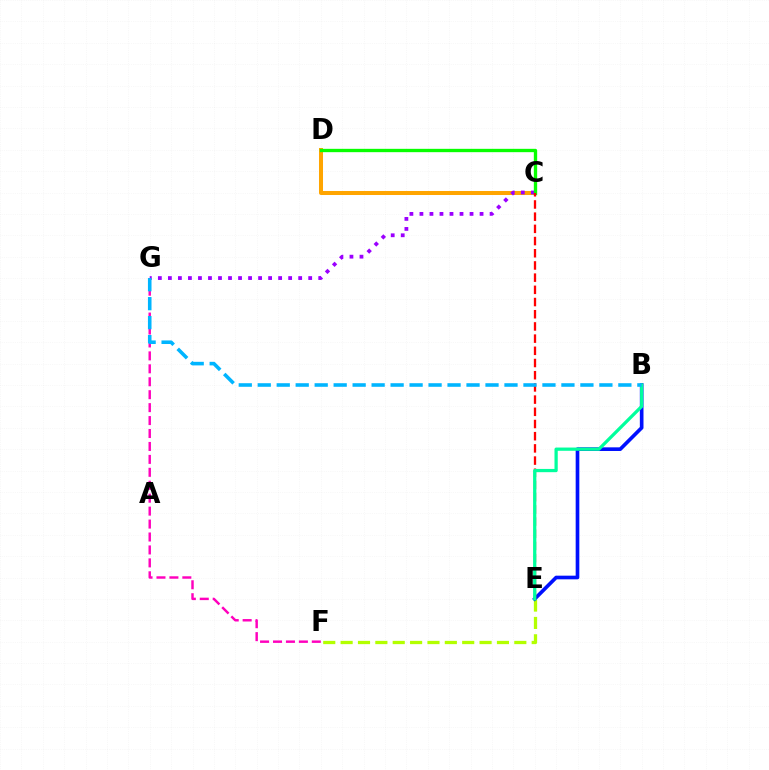{('E', 'F'): [{'color': '#b3ff00', 'line_style': 'dashed', 'thickness': 2.36}], ('C', 'D'): [{'color': '#ffa500', 'line_style': 'solid', 'thickness': 2.89}, {'color': '#08ff00', 'line_style': 'solid', 'thickness': 2.4}], ('C', 'G'): [{'color': '#9b00ff', 'line_style': 'dotted', 'thickness': 2.72}], ('B', 'E'): [{'color': '#0010ff', 'line_style': 'solid', 'thickness': 2.63}, {'color': '#00ff9d', 'line_style': 'solid', 'thickness': 2.34}], ('C', 'E'): [{'color': '#ff0000', 'line_style': 'dashed', 'thickness': 1.66}], ('F', 'G'): [{'color': '#ff00bd', 'line_style': 'dashed', 'thickness': 1.76}], ('B', 'G'): [{'color': '#00b5ff', 'line_style': 'dashed', 'thickness': 2.58}]}